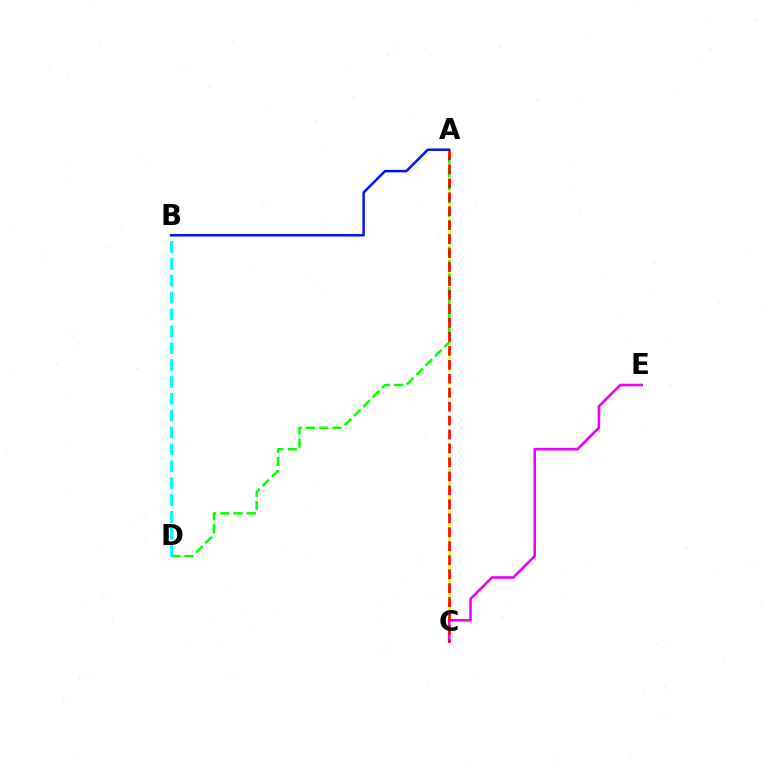{('A', 'C'): [{'color': '#fcf500', 'line_style': 'dashed', 'thickness': 1.8}, {'color': '#ff0000', 'line_style': 'dashed', 'thickness': 1.9}], ('A', 'D'): [{'color': '#08ff00', 'line_style': 'dashed', 'thickness': 1.8}], ('C', 'E'): [{'color': '#ee00ff', 'line_style': 'solid', 'thickness': 1.88}], ('B', 'D'): [{'color': '#00fff6', 'line_style': 'dashed', 'thickness': 2.29}], ('A', 'B'): [{'color': '#0010ff', 'line_style': 'solid', 'thickness': 1.78}]}